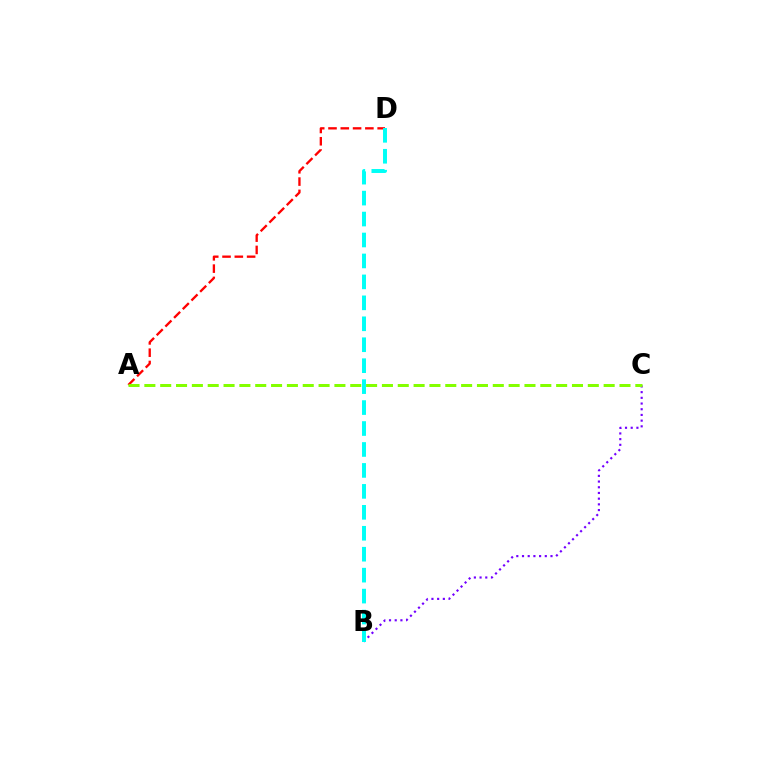{('B', 'C'): [{'color': '#7200ff', 'line_style': 'dotted', 'thickness': 1.55}], ('A', 'D'): [{'color': '#ff0000', 'line_style': 'dashed', 'thickness': 1.67}], ('B', 'D'): [{'color': '#00fff6', 'line_style': 'dashed', 'thickness': 2.85}], ('A', 'C'): [{'color': '#84ff00', 'line_style': 'dashed', 'thickness': 2.15}]}